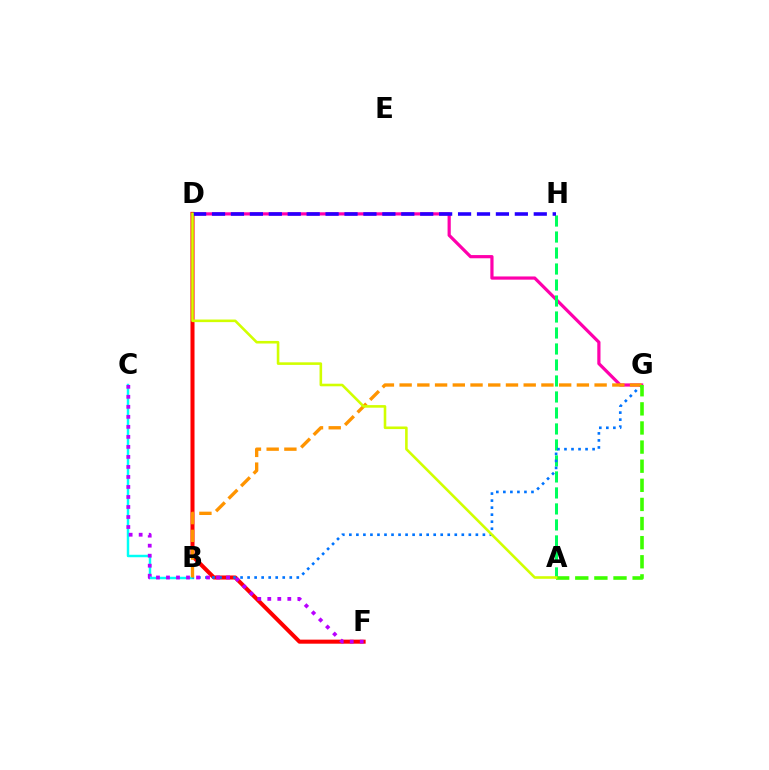{('D', 'G'): [{'color': '#ff00ac', 'line_style': 'solid', 'thickness': 2.31}], ('D', 'F'): [{'color': '#ff0000', 'line_style': 'solid', 'thickness': 2.91}], ('B', 'C'): [{'color': '#00fff6', 'line_style': 'solid', 'thickness': 1.77}], ('A', 'H'): [{'color': '#00ff5c', 'line_style': 'dashed', 'thickness': 2.17}], ('B', 'G'): [{'color': '#0074ff', 'line_style': 'dotted', 'thickness': 1.91}, {'color': '#ff9400', 'line_style': 'dashed', 'thickness': 2.41}], ('A', 'G'): [{'color': '#3dff00', 'line_style': 'dashed', 'thickness': 2.6}], ('D', 'H'): [{'color': '#2500ff', 'line_style': 'dashed', 'thickness': 2.57}], ('C', 'F'): [{'color': '#b900ff', 'line_style': 'dotted', 'thickness': 2.72}], ('A', 'D'): [{'color': '#d1ff00', 'line_style': 'solid', 'thickness': 1.87}]}